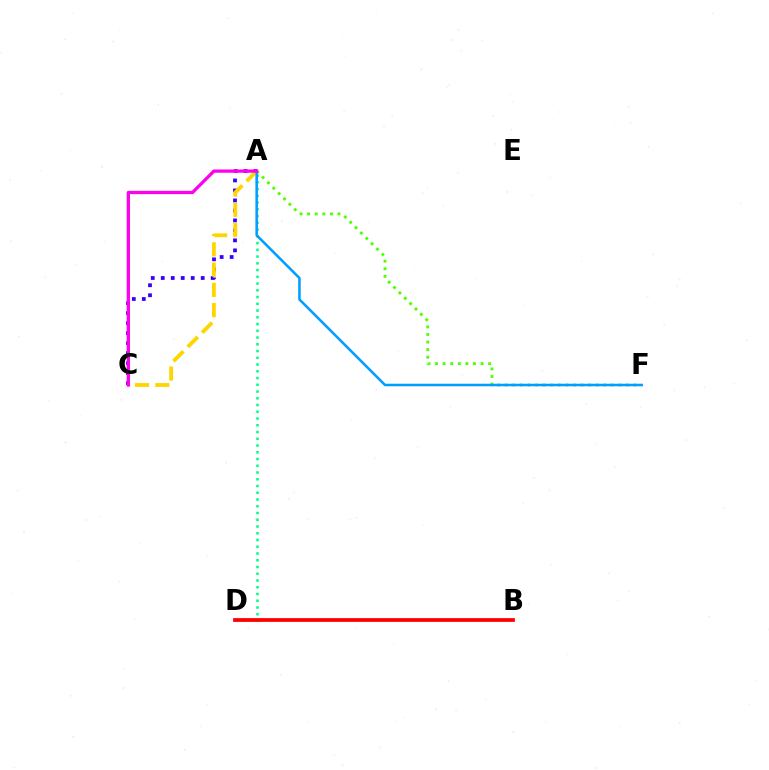{('A', 'D'): [{'color': '#00ff86', 'line_style': 'dotted', 'thickness': 1.83}], ('B', 'D'): [{'color': '#ff0000', 'line_style': 'solid', 'thickness': 2.7}], ('A', 'C'): [{'color': '#3700ff', 'line_style': 'dotted', 'thickness': 2.71}, {'color': '#ffd500', 'line_style': 'dashed', 'thickness': 2.75}, {'color': '#ff00ed', 'line_style': 'solid', 'thickness': 2.36}], ('A', 'F'): [{'color': '#4fff00', 'line_style': 'dotted', 'thickness': 2.06}, {'color': '#009eff', 'line_style': 'solid', 'thickness': 1.83}]}